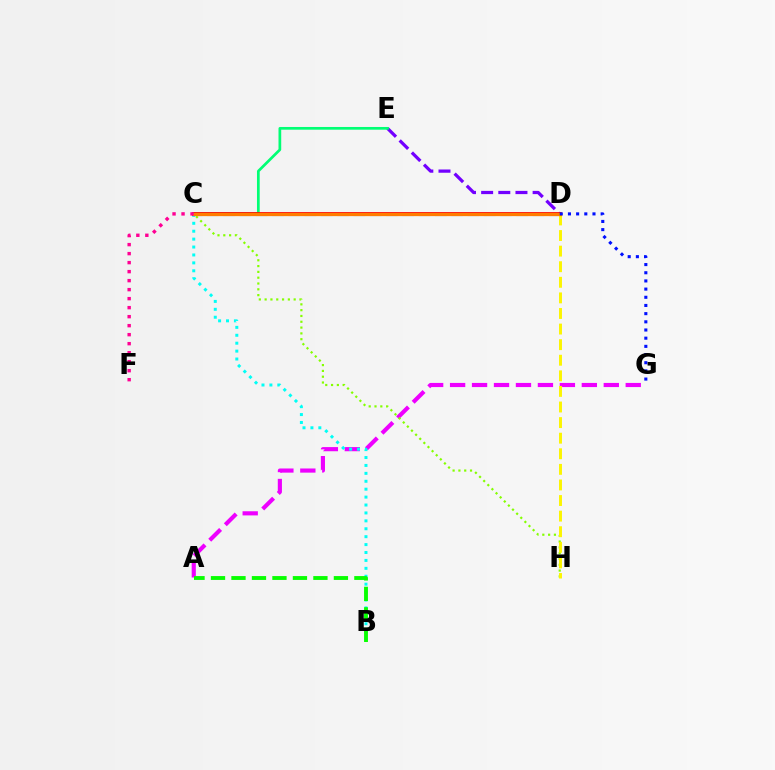{('A', 'G'): [{'color': '#ee00ff', 'line_style': 'dashed', 'thickness': 2.98}], ('C', 'D'): [{'color': '#008cff', 'line_style': 'dashed', 'thickness': 2.21}, {'color': '#ff0000', 'line_style': 'solid', 'thickness': 2.72}, {'color': '#ff7c00', 'line_style': 'solid', 'thickness': 2.34}], ('D', 'E'): [{'color': '#7200ff', 'line_style': 'dashed', 'thickness': 2.33}], ('B', 'C'): [{'color': '#00fff6', 'line_style': 'dotted', 'thickness': 2.15}], ('C', 'E'): [{'color': '#00ff74', 'line_style': 'solid', 'thickness': 1.96}], ('C', 'H'): [{'color': '#84ff00', 'line_style': 'dotted', 'thickness': 1.58}], ('D', 'H'): [{'color': '#fcf500', 'line_style': 'dashed', 'thickness': 2.12}], ('D', 'G'): [{'color': '#0010ff', 'line_style': 'dotted', 'thickness': 2.22}], ('A', 'B'): [{'color': '#08ff00', 'line_style': 'dashed', 'thickness': 2.78}], ('C', 'F'): [{'color': '#ff0094', 'line_style': 'dotted', 'thickness': 2.45}]}